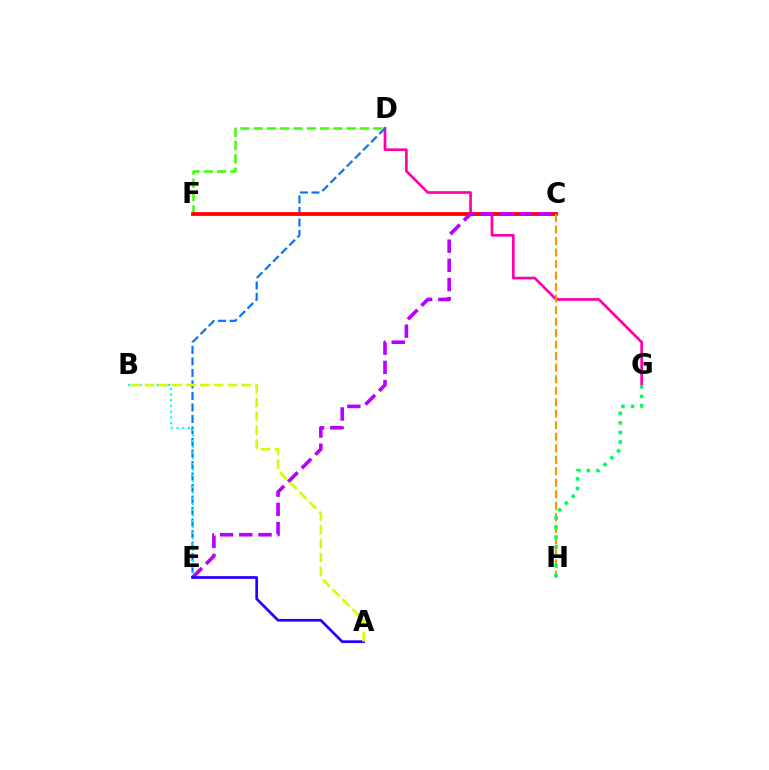{('D', 'G'): [{'color': '#ff00ac', 'line_style': 'solid', 'thickness': 1.94}], ('D', 'E'): [{'color': '#0074ff', 'line_style': 'dashed', 'thickness': 1.56}], ('D', 'F'): [{'color': '#3dff00', 'line_style': 'dashed', 'thickness': 1.8}], ('C', 'F'): [{'color': '#ff0000', 'line_style': 'solid', 'thickness': 2.74}], ('C', 'E'): [{'color': '#b900ff', 'line_style': 'dashed', 'thickness': 2.61}], ('C', 'H'): [{'color': '#ff9400', 'line_style': 'dashed', 'thickness': 1.56}], ('G', 'H'): [{'color': '#00ff5c', 'line_style': 'dotted', 'thickness': 2.6}], ('B', 'E'): [{'color': '#00fff6', 'line_style': 'dotted', 'thickness': 1.55}], ('A', 'E'): [{'color': '#2500ff', 'line_style': 'solid', 'thickness': 1.96}], ('A', 'B'): [{'color': '#d1ff00', 'line_style': 'dashed', 'thickness': 1.88}]}